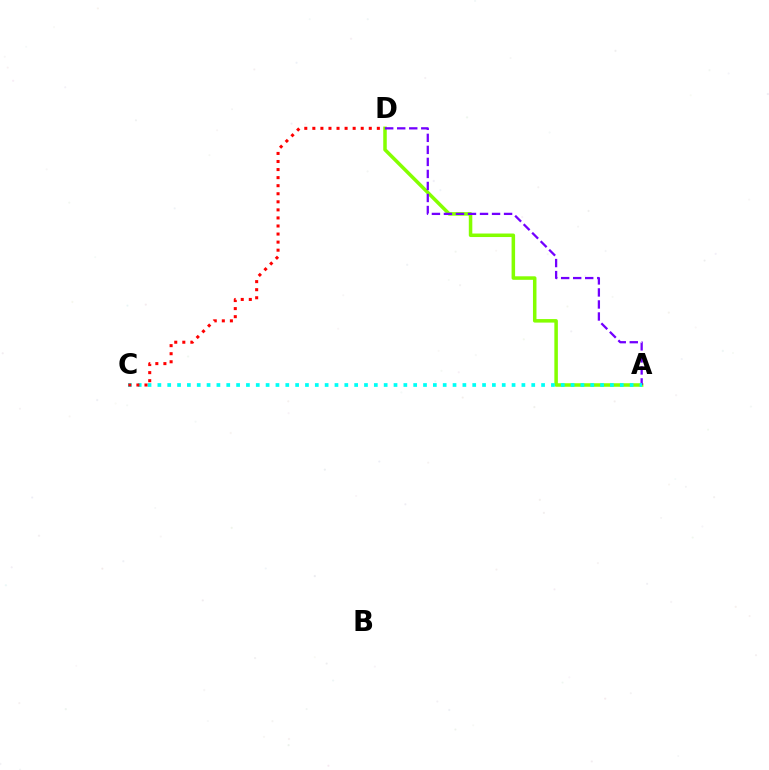{('A', 'D'): [{'color': '#84ff00', 'line_style': 'solid', 'thickness': 2.53}, {'color': '#7200ff', 'line_style': 'dashed', 'thickness': 1.63}], ('A', 'C'): [{'color': '#00fff6', 'line_style': 'dotted', 'thickness': 2.67}], ('C', 'D'): [{'color': '#ff0000', 'line_style': 'dotted', 'thickness': 2.19}]}